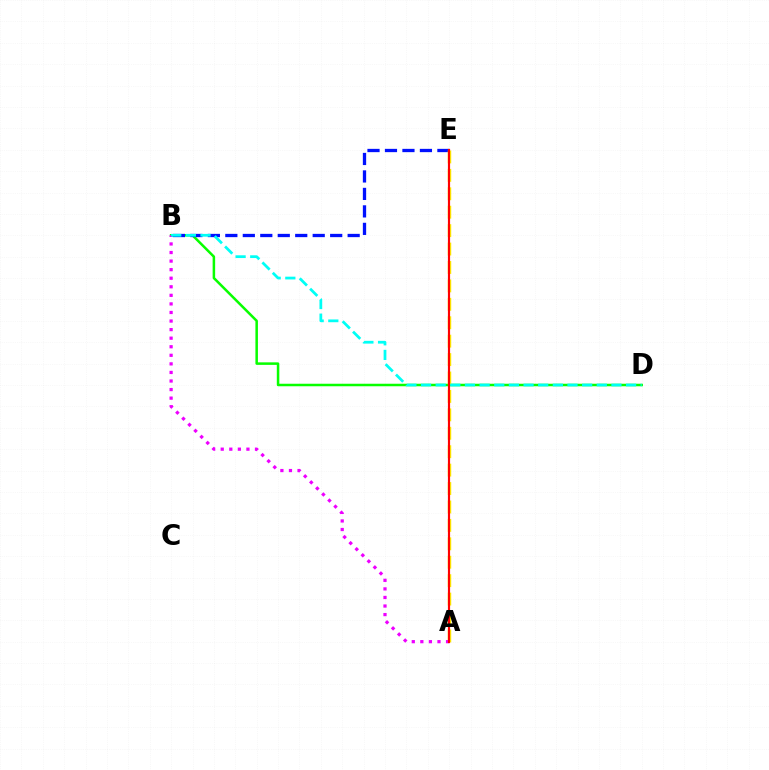{('B', 'D'): [{'color': '#08ff00', 'line_style': 'solid', 'thickness': 1.81}, {'color': '#00fff6', 'line_style': 'dashed', 'thickness': 1.99}], ('B', 'E'): [{'color': '#0010ff', 'line_style': 'dashed', 'thickness': 2.37}], ('A', 'E'): [{'color': '#fcf500', 'line_style': 'dashed', 'thickness': 2.5}, {'color': '#ff0000', 'line_style': 'solid', 'thickness': 1.57}], ('A', 'B'): [{'color': '#ee00ff', 'line_style': 'dotted', 'thickness': 2.33}]}